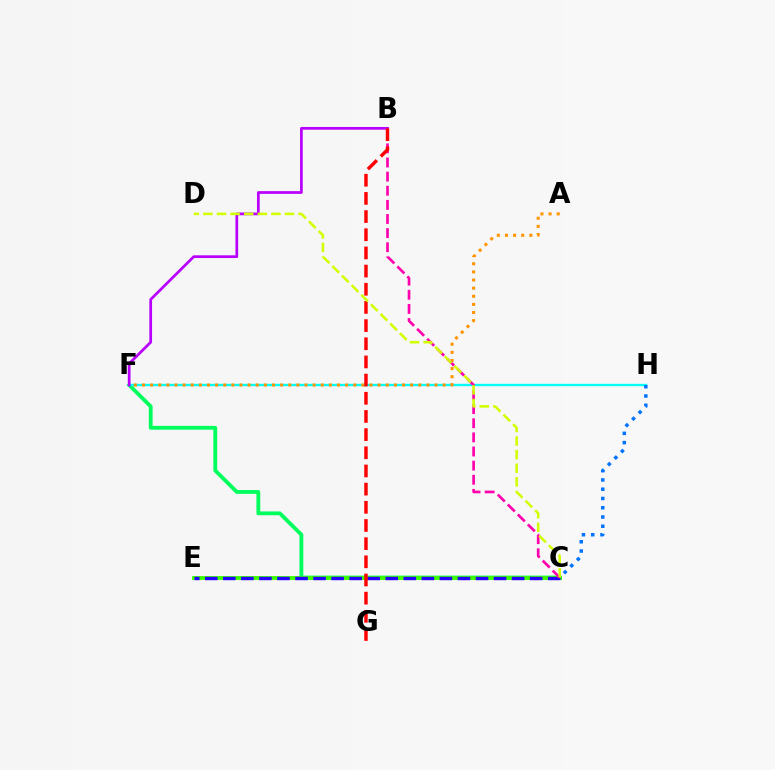{('C', 'F'): [{'color': '#00ff5c', 'line_style': 'solid', 'thickness': 2.76}], ('F', 'H'): [{'color': '#00fff6', 'line_style': 'solid', 'thickness': 1.71}], ('B', 'F'): [{'color': '#b900ff', 'line_style': 'solid', 'thickness': 1.97}], ('A', 'F'): [{'color': '#ff9400', 'line_style': 'dotted', 'thickness': 2.21}], ('C', 'E'): [{'color': '#3dff00', 'line_style': 'solid', 'thickness': 2.79}, {'color': '#2500ff', 'line_style': 'dashed', 'thickness': 2.45}], ('C', 'H'): [{'color': '#0074ff', 'line_style': 'dotted', 'thickness': 2.52}], ('B', 'C'): [{'color': '#ff00ac', 'line_style': 'dashed', 'thickness': 1.92}], ('B', 'G'): [{'color': '#ff0000', 'line_style': 'dashed', 'thickness': 2.47}], ('C', 'D'): [{'color': '#d1ff00', 'line_style': 'dashed', 'thickness': 1.85}]}